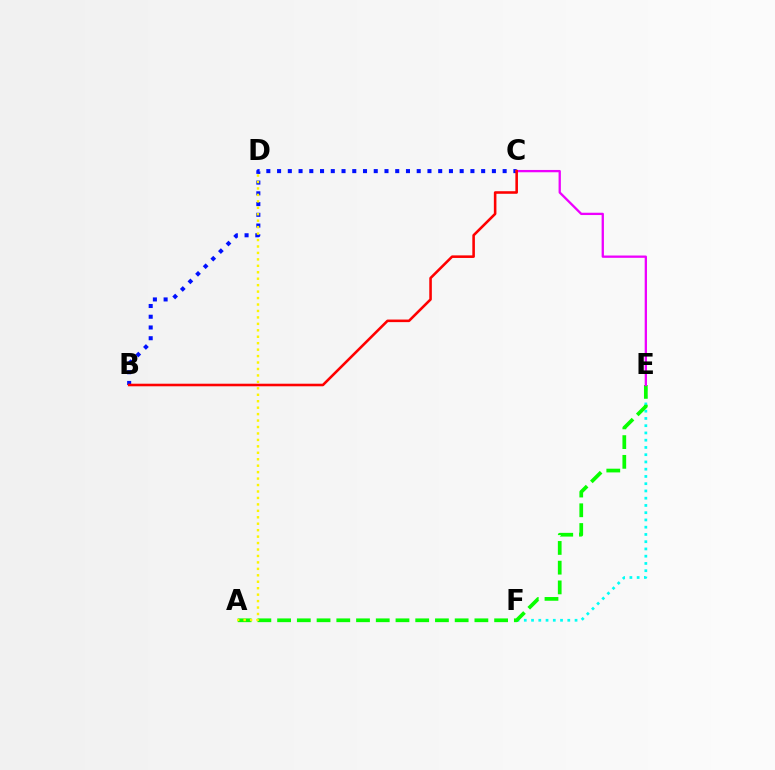{('E', 'F'): [{'color': '#00fff6', 'line_style': 'dotted', 'thickness': 1.97}], ('A', 'E'): [{'color': '#08ff00', 'line_style': 'dashed', 'thickness': 2.68}], ('B', 'C'): [{'color': '#0010ff', 'line_style': 'dotted', 'thickness': 2.92}, {'color': '#ff0000', 'line_style': 'solid', 'thickness': 1.85}], ('C', 'E'): [{'color': '#ee00ff', 'line_style': 'solid', 'thickness': 1.66}], ('A', 'D'): [{'color': '#fcf500', 'line_style': 'dotted', 'thickness': 1.75}]}